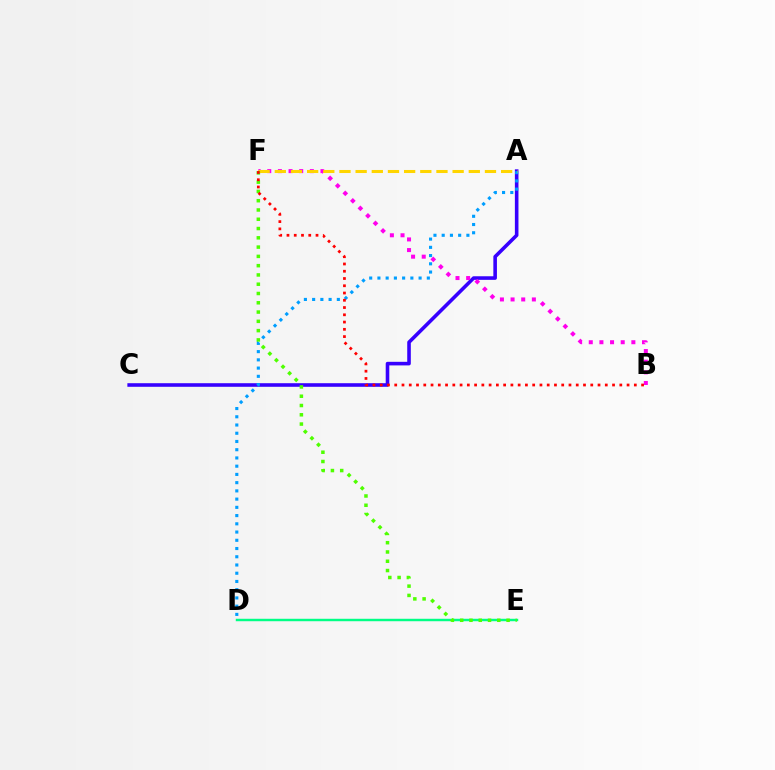{('A', 'C'): [{'color': '#3700ff', 'line_style': 'solid', 'thickness': 2.58}], ('D', 'E'): [{'color': '#00ff86', 'line_style': 'solid', 'thickness': 1.76}], ('B', 'F'): [{'color': '#ff00ed', 'line_style': 'dotted', 'thickness': 2.89}, {'color': '#ff0000', 'line_style': 'dotted', 'thickness': 1.97}], ('A', 'D'): [{'color': '#009eff', 'line_style': 'dotted', 'thickness': 2.24}], ('A', 'F'): [{'color': '#ffd500', 'line_style': 'dashed', 'thickness': 2.2}], ('E', 'F'): [{'color': '#4fff00', 'line_style': 'dotted', 'thickness': 2.52}]}